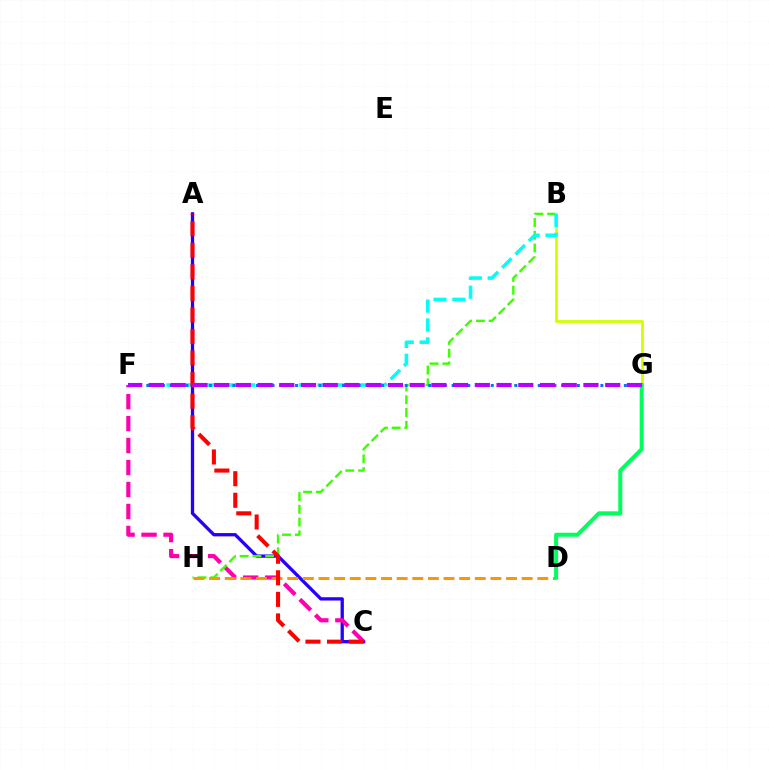{('A', 'C'): [{'color': '#2500ff', 'line_style': 'solid', 'thickness': 2.37}, {'color': '#ff0000', 'line_style': 'dashed', 'thickness': 2.93}], ('C', 'F'): [{'color': '#ff00ac', 'line_style': 'dashed', 'thickness': 2.99}], ('B', 'H'): [{'color': '#3dff00', 'line_style': 'dashed', 'thickness': 1.73}], ('B', 'G'): [{'color': '#d1ff00', 'line_style': 'solid', 'thickness': 2.01}], ('D', 'H'): [{'color': '#ff9400', 'line_style': 'dashed', 'thickness': 2.12}], ('B', 'F'): [{'color': '#00fff6', 'line_style': 'dashed', 'thickness': 2.57}], ('F', 'G'): [{'color': '#0074ff', 'line_style': 'dotted', 'thickness': 2.13}, {'color': '#b900ff', 'line_style': 'dashed', 'thickness': 2.95}], ('D', 'G'): [{'color': '#00ff5c', 'line_style': 'solid', 'thickness': 2.88}]}